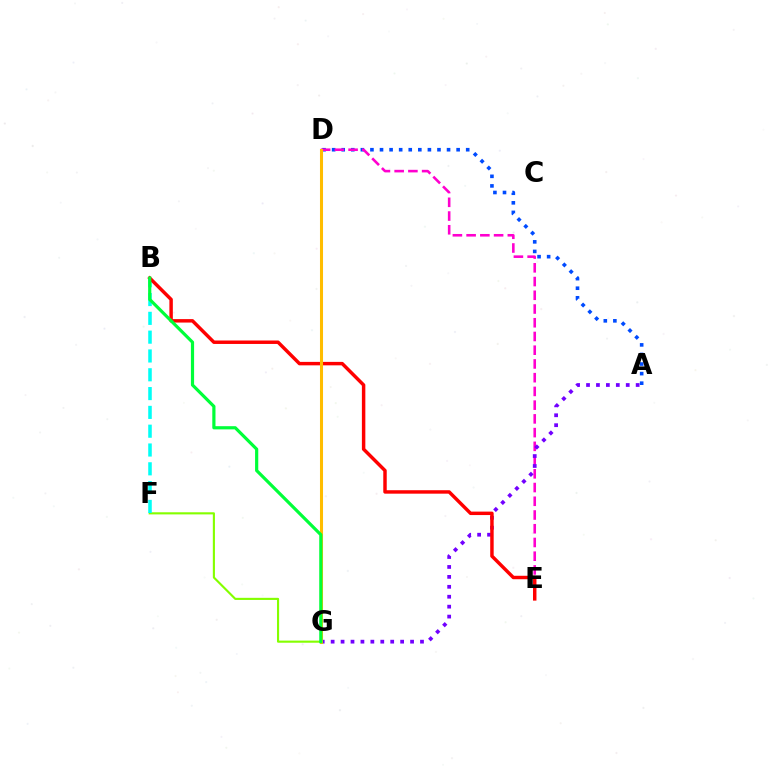{('A', 'D'): [{'color': '#004bff', 'line_style': 'dotted', 'thickness': 2.6}], ('F', 'G'): [{'color': '#84ff00', 'line_style': 'solid', 'thickness': 1.53}], ('D', 'E'): [{'color': '#ff00cf', 'line_style': 'dashed', 'thickness': 1.87}], ('A', 'G'): [{'color': '#7200ff', 'line_style': 'dotted', 'thickness': 2.7}], ('B', 'F'): [{'color': '#00fff6', 'line_style': 'dashed', 'thickness': 2.56}], ('B', 'E'): [{'color': '#ff0000', 'line_style': 'solid', 'thickness': 2.49}], ('D', 'G'): [{'color': '#ffbd00', 'line_style': 'solid', 'thickness': 2.2}], ('B', 'G'): [{'color': '#00ff39', 'line_style': 'solid', 'thickness': 2.3}]}